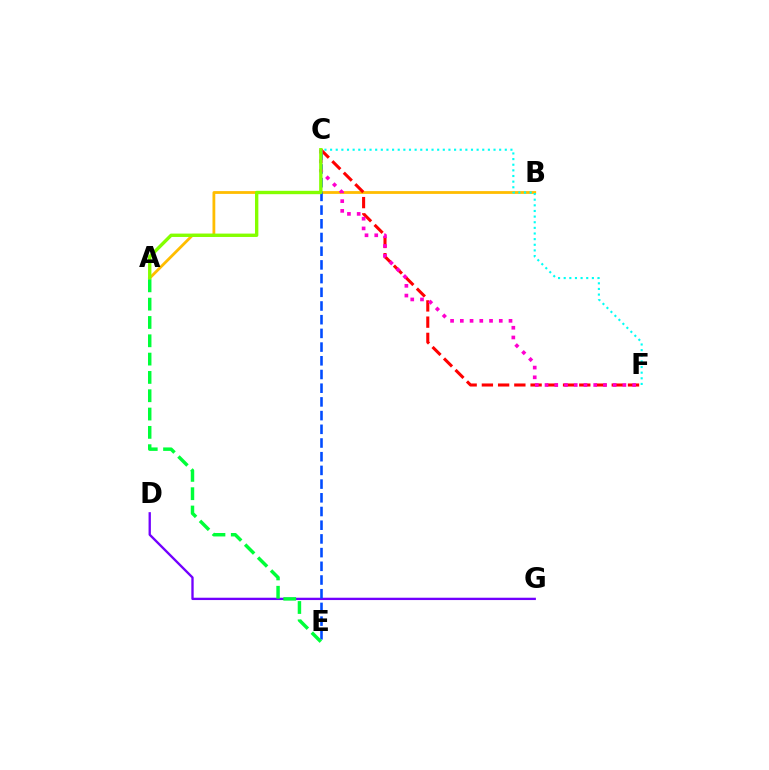{('A', 'B'): [{'color': '#ffbd00', 'line_style': 'solid', 'thickness': 2.01}], ('D', 'G'): [{'color': '#7200ff', 'line_style': 'solid', 'thickness': 1.68}], ('C', 'F'): [{'color': '#ff0000', 'line_style': 'dashed', 'thickness': 2.21}, {'color': '#00fff6', 'line_style': 'dotted', 'thickness': 1.53}, {'color': '#ff00cf', 'line_style': 'dotted', 'thickness': 2.65}], ('C', 'E'): [{'color': '#004bff', 'line_style': 'dashed', 'thickness': 1.86}], ('A', 'C'): [{'color': '#84ff00', 'line_style': 'solid', 'thickness': 2.42}], ('A', 'E'): [{'color': '#00ff39', 'line_style': 'dashed', 'thickness': 2.49}]}